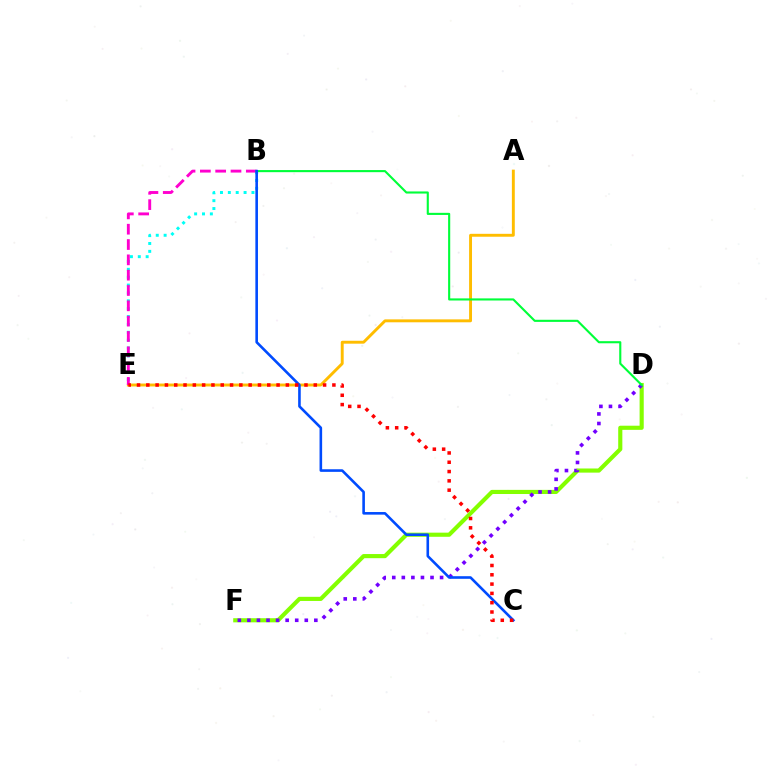{('B', 'E'): [{'color': '#00fff6', 'line_style': 'dotted', 'thickness': 2.14}, {'color': '#ff00cf', 'line_style': 'dashed', 'thickness': 2.08}], ('A', 'E'): [{'color': '#ffbd00', 'line_style': 'solid', 'thickness': 2.1}], ('D', 'F'): [{'color': '#84ff00', 'line_style': 'solid', 'thickness': 2.98}, {'color': '#7200ff', 'line_style': 'dotted', 'thickness': 2.6}], ('B', 'D'): [{'color': '#00ff39', 'line_style': 'solid', 'thickness': 1.52}], ('B', 'C'): [{'color': '#004bff', 'line_style': 'solid', 'thickness': 1.87}], ('C', 'E'): [{'color': '#ff0000', 'line_style': 'dotted', 'thickness': 2.53}]}